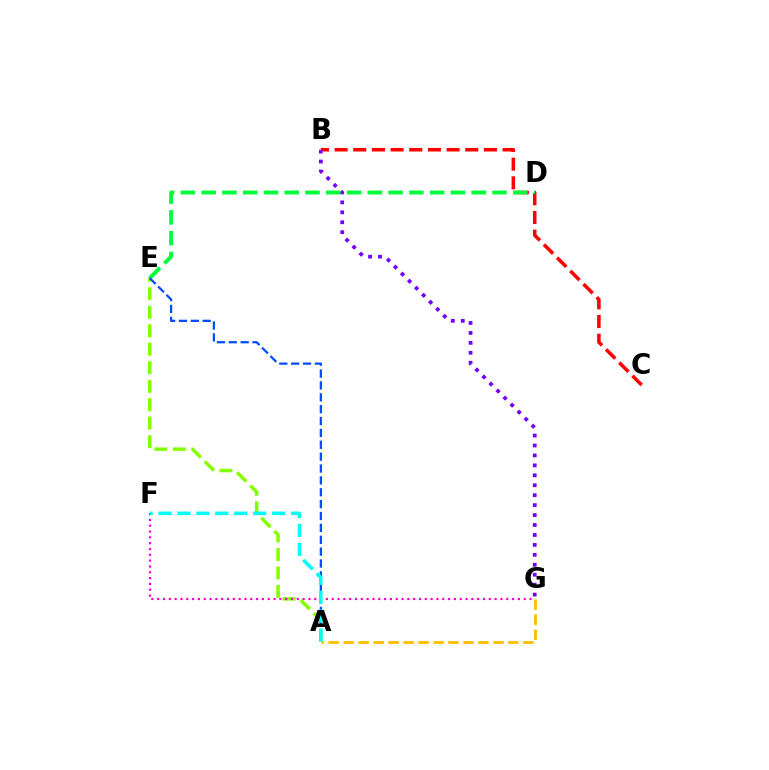{('B', 'C'): [{'color': '#ff0000', 'line_style': 'dashed', 'thickness': 2.54}], ('A', 'G'): [{'color': '#ffbd00', 'line_style': 'dashed', 'thickness': 2.03}], ('B', 'G'): [{'color': '#7200ff', 'line_style': 'dotted', 'thickness': 2.7}], ('D', 'E'): [{'color': '#00ff39', 'line_style': 'dashed', 'thickness': 2.82}], ('A', 'E'): [{'color': '#84ff00', 'line_style': 'dashed', 'thickness': 2.51}, {'color': '#004bff', 'line_style': 'dashed', 'thickness': 1.61}], ('F', 'G'): [{'color': '#ff00cf', 'line_style': 'dotted', 'thickness': 1.58}], ('A', 'F'): [{'color': '#00fff6', 'line_style': 'dashed', 'thickness': 2.57}]}